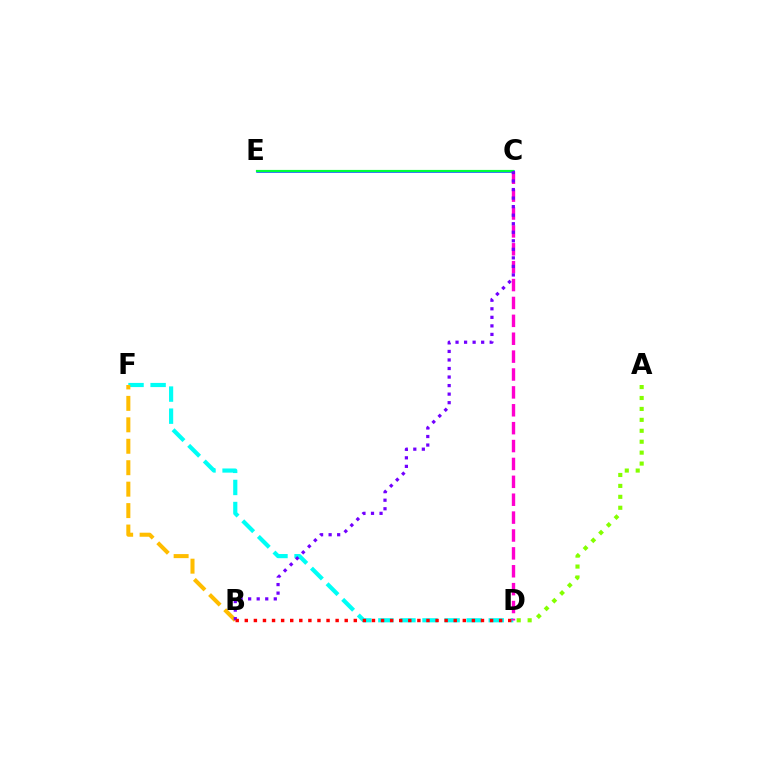{('D', 'F'): [{'color': '#00fff6', 'line_style': 'dashed', 'thickness': 3.0}], ('A', 'D'): [{'color': '#84ff00', 'line_style': 'dotted', 'thickness': 2.97}], ('C', 'E'): [{'color': '#004bff', 'line_style': 'solid', 'thickness': 1.82}, {'color': '#00ff39', 'line_style': 'solid', 'thickness': 1.56}], ('B', 'F'): [{'color': '#ffbd00', 'line_style': 'dashed', 'thickness': 2.91}], ('C', 'D'): [{'color': '#ff00cf', 'line_style': 'dashed', 'thickness': 2.43}], ('B', 'C'): [{'color': '#7200ff', 'line_style': 'dotted', 'thickness': 2.32}], ('B', 'D'): [{'color': '#ff0000', 'line_style': 'dotted', 'thickness': 2.47}]}